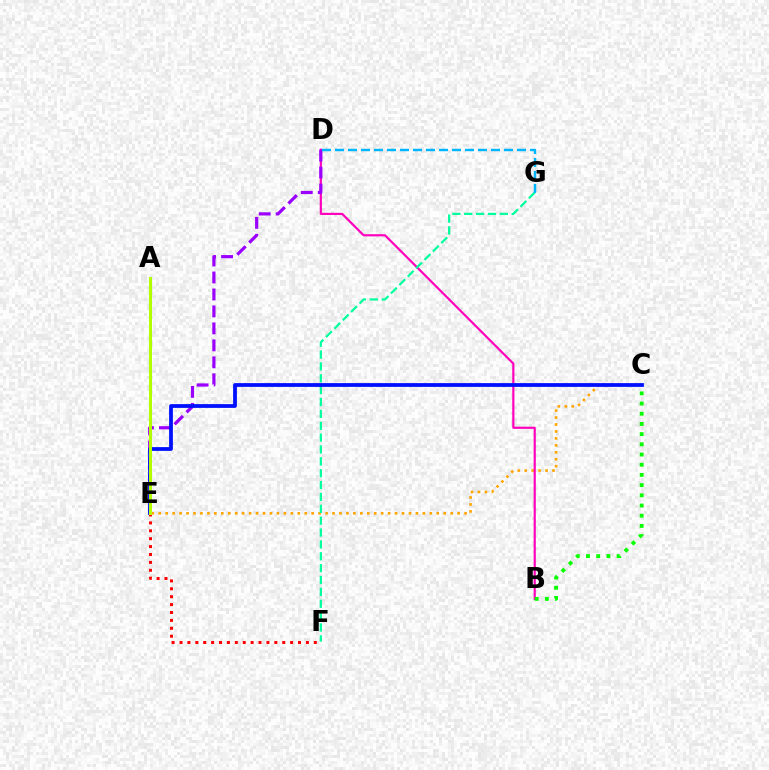{('C', 'E'): [{'color': '#ffa500', 'line_style': 'dotted', 'thickness': 1.89}, {'color': '#0010ff', 'line_style': 'solid', 'thickness': 2.72}], ('B', 'D'): [{'color': '#ff00bd', 'line_style': 'solid', 'thickness': 1.57}], ('D', 'E'): [{'color': '#9b00ff', 'line_style': 'dashed', 'thickness': 2.31}], ('F', 'G'): [{'color': '#00ff9d', 'line_style': 'dashed', 'thickness': 1.61}], ('E', 'F'): [{'color': '#ff0000', 'line_style': 'dotted', 'thickness': 2.15}], ('B', 'C'): [{'color': '#08ff00', 'line_style': 'dotted', 'thickness': 2.77}], ('A', 'E'): [{'color': '#b3ff00', 'line_style': 'solid', 'thickness': 2.16}], ('D', 'G'): [{'color': '#00b5ff', 'line_style': 'dashed', 'thickness': 1.77}]}